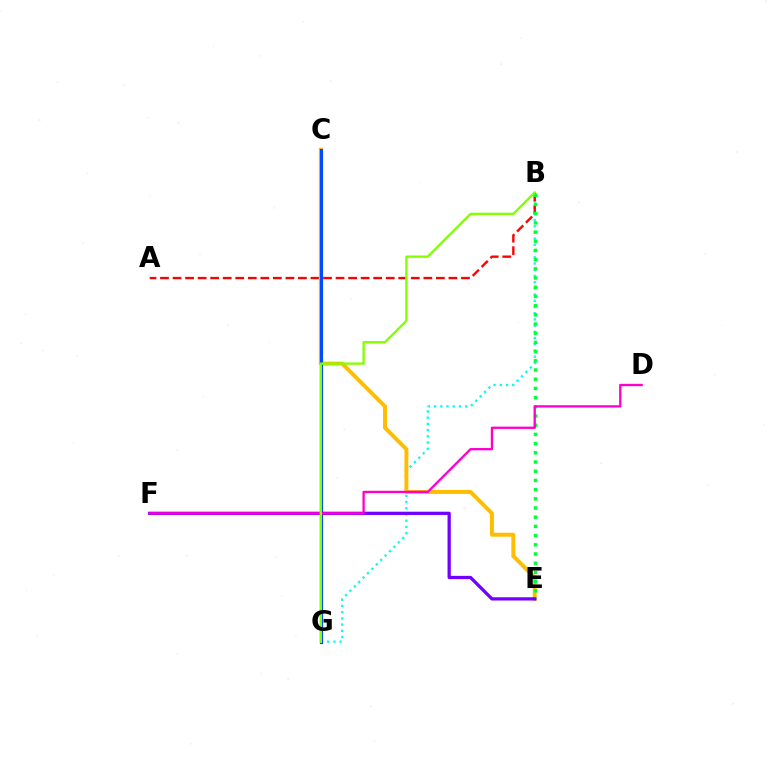{('B', 'G'): [{'color': '#00fff6', 'line_style': 'dotted', 'thickness': 1.69}, {'color': '#84ff00', 'line_style': 'solid', 'thickness': 1.68}], ('A', 'B'): [{'color': '#ff0000', 'line_style': 'dashed', 'thickness': 1.7}], ('C', 'E'): [{'color': '#ffbd00', 'line_style': 'solid', 'thickness': 2.85}], ('B', 'E'): [{'color': '#00ff39', 'line_style': 'dotted', 'thickness': 2.5}], ('C', 'G'): [{'color': '#004bff', 'line_style': 'solid', 'thickness': 2.27}], ('E', 'F'): [{'color': '#7200ff', 'line_style': 'solid', 'thickness': 2.35}], ('D', 'F'): [{'color': '#ff00cf', 'line_style': 'solid', 'thickness': 1.67}]}